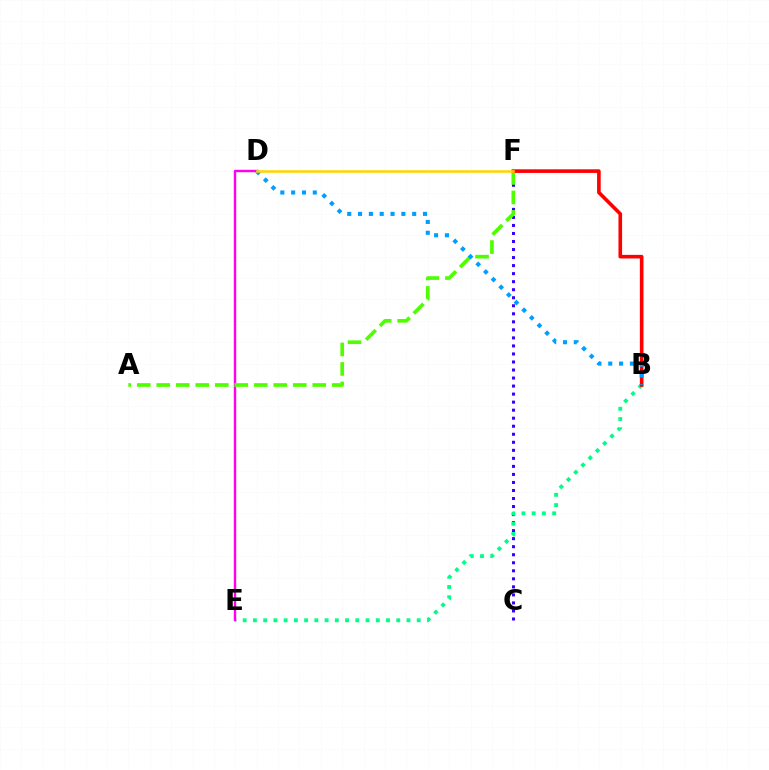{('C', 'F'): [{'color': '#3700ff', 'line_style': 'dotted', 'thickness': 2.18}], ('B', 'E'): [{'color': '#00ff86', 'line_style': 'dotted', 'thickness': 2.78}], ('D', 'E'): [{'color': '#ff00ed', 'line_style': 'solid', 'thickness': 1.74}], ('A', 'F'): [{'color': '#4fff00', 'line_style': 'dashed', 'thickness': 2.65}], ('B', 'F'): [{'color': '#ff0000', 'line_style': 'solid', 'thickness': 2.6}], ('B', 'D'): [{'color': '#009eff', 'line_style': 'dotted', 'thickness': 2.94}], ('D', 'F'): [{'color': '#ffd500', 'line_style': 'solid', 'thickness': 1.85}]}